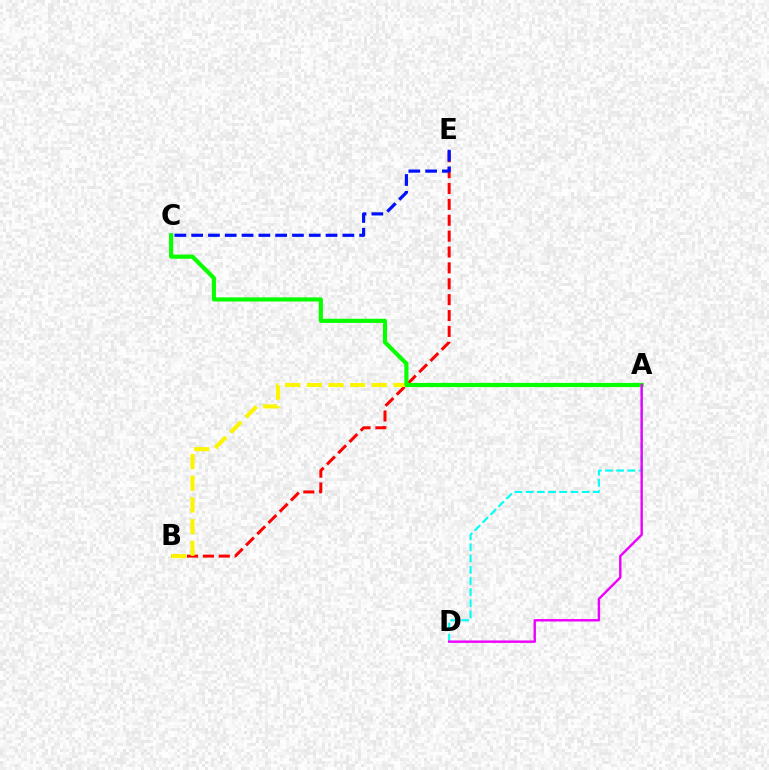{('B', 'E'): [{'color': '#ff0000', 'line_style': 'dashed', 'thickness': 2.16}], ('A', 'B'): [{'color': '#fcf500', 'line_style': 'dashed', 'thickness': 2.94}], ('A', 'C'): [{'color': '#08ff00', 'line_style': 'solid', 'thickness': 2.99}], ('A', 'D'): [{'color': '#00fff6', 'line_style': 'dashed', 'thickness': 1.52}, {'color': '#ee00ff', 'line_style': 'solid', 'thickness': 1.74}], ('C', 'E'): [{'color': '#0010ff', 'line_style': 'dashed', 'thickness': 2.28}]}